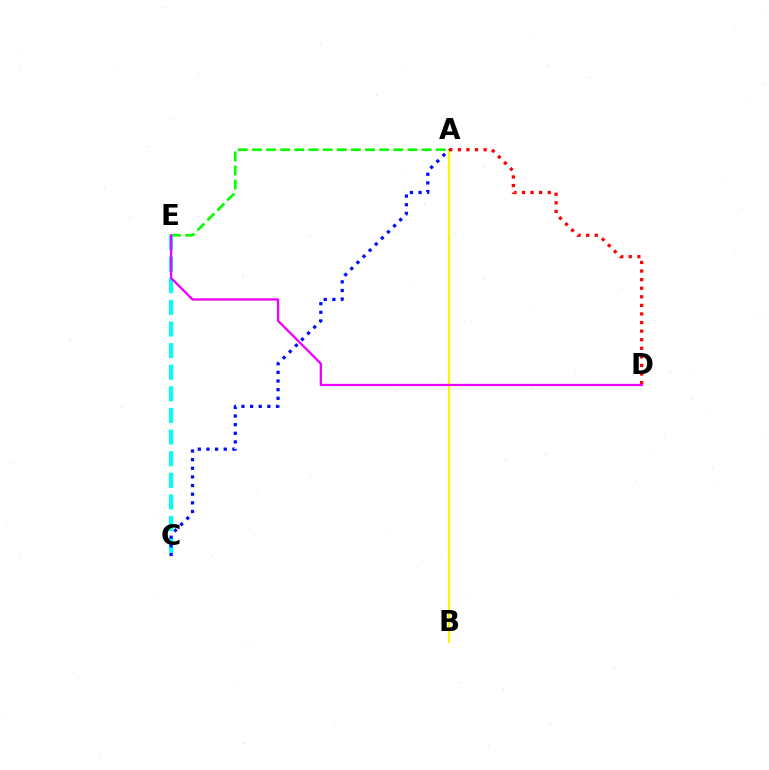{('A', 'E'): [{'color': '#08ff00', 'line_style': 'dashed', 'thickness': 1.92}], ('A', 'B'): [{'color': '#fcf500', 'line_style': 'solid', 'thickness': 1.58}], ('A', 'D'): [{'color': '#ff0000', 'line_style': 'dotted', 'thickness': 2.33}], ('C', 'E'): [{'color': '#00fff6', 'line_style': 'dashed', 'thickness': 2.94}], ('D', 'E'): [{'color': '#ee00ff', 'line_style': 'solid', 'thickness': 1.66}], ('A', 'C'): [{'color': '#0010ff', 'line_style': 'dotted', 'thickness': 2.35}]}